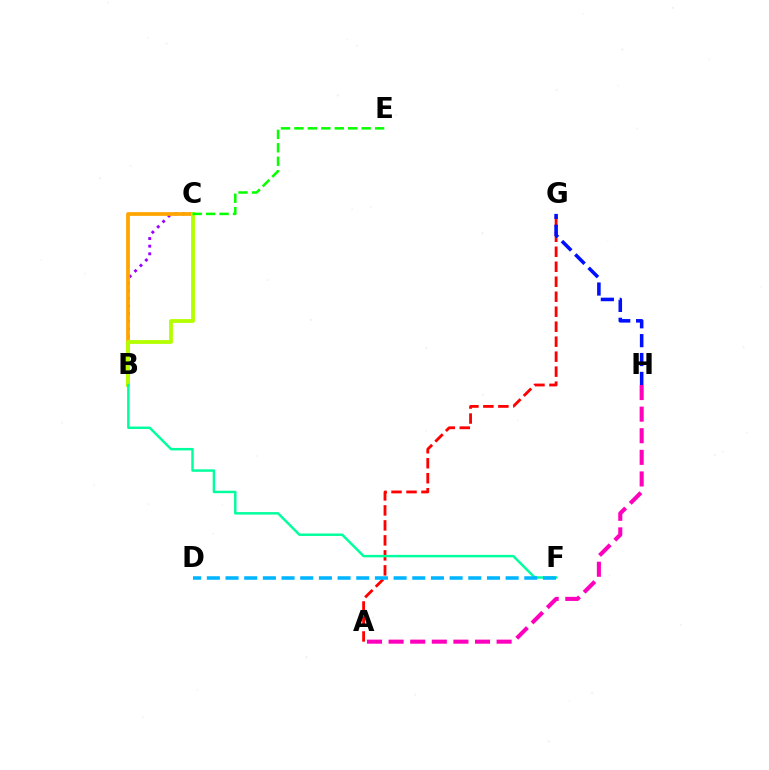{('A', 'H'): [{'color': '#ff00bd', 'line_style': 'dashed', 'thickness': 2.93}], ('B', 'C'): [{'color': '#9b00ff', 'line_style': 'dotted', 'thickness': 2.07}, {'color': '#ffa500', 'line_style': 'solid', 'thickness': 2.69}, {'color': '#b3ff00', 'line_style': 'solid', 'thickness': 2.74}], ('A', 'G'): [{'color': '#ff0000', 'line_style': 'dashed', 'thickness': 2.04}], ('G', 'H'): [{'color': '#0010ff', 'line_style': 'dashed', 'thickness': 2.56}], ('B', 'F'): [{'color': '#00ff9d', 'line_style': 'solid', 'thickness': 1.77}], ('D', 'F'): [{'color': '#00b5ff', 'line_style': 'dashed', 'thickness': 2.54}], ('C', 'E'): [{'color': '#08ff00', 'line_style': 'dashed', 'thickness': 1.83}]}